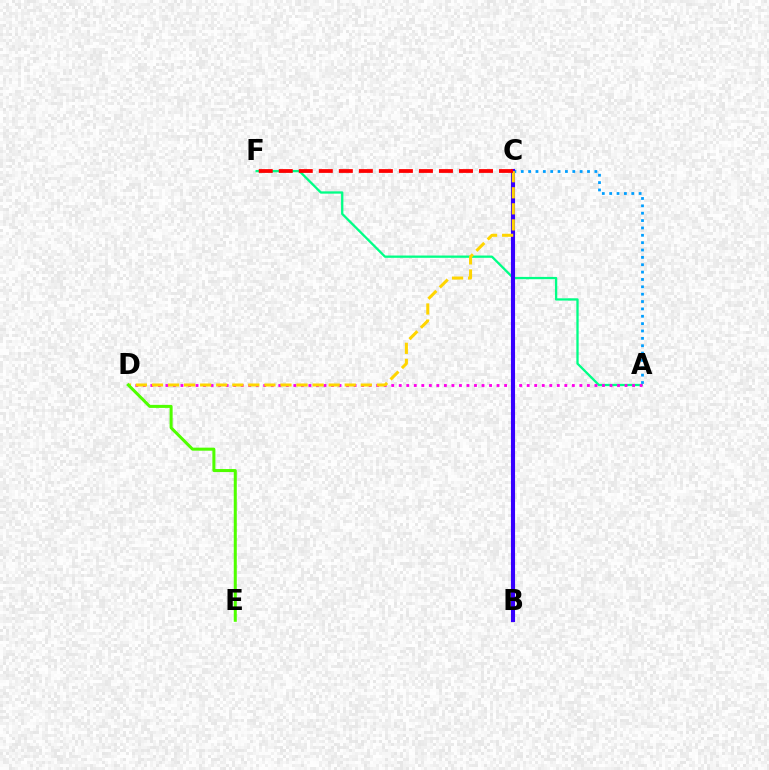{('A', 'F'): [{'color': '#00ff86', 'line_style': 'solid', 'thickness': 1.65}], ('A', 'D'): [{'color': '#ff00ed', 'line_style': 'dotted', 'thickness': 2.04}], ('A', 'C'): [{'color': '#009eff', 'line_style': 'dotted', 'thickness': 2.0}], ('B', 'C'): [{'color': '#3700ff', 'line_style': 'solid', 'thickness': 2.96}], ('C', 'D'): [{'color': '#ffd500', 'line_style': 'dashed', 'thickness': 2.18}], ('D', 'E'): [{'color': '#4fff00', 'line_style': 'solid', 'thickness': 2.18}], ('C', 'F'): [{'color': '#ff0000', 'line_style': 'dashed', 'thickness': 2.72}]}